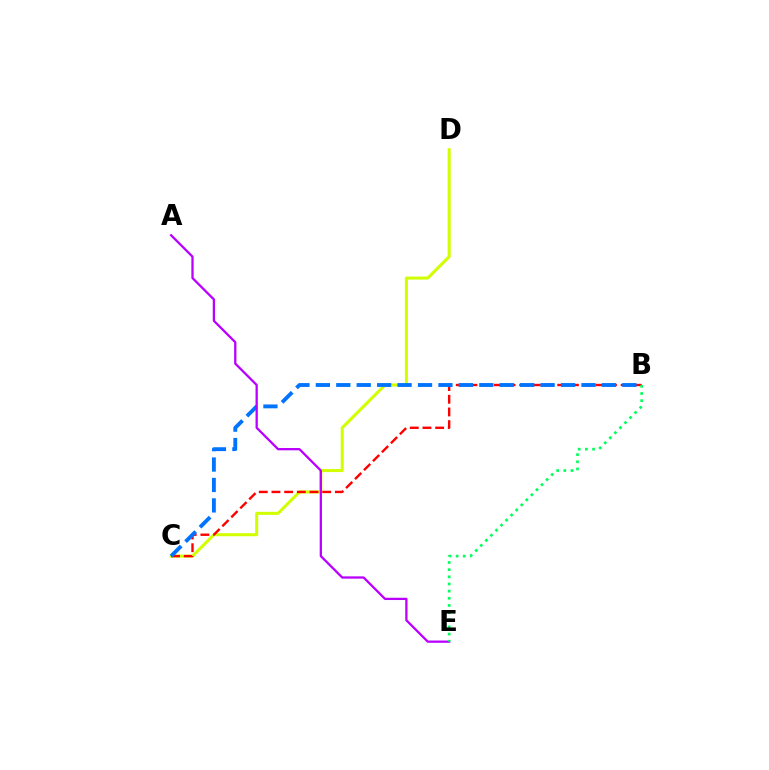{('C', 'D'): [{'color': '#d1ff00', 'line_style': 'solid', 'thickness': 2.18}], ('B', 'C'): [{'color': '#ff0000', 'line_style': 'dashed', 'thickness': 1.72}, {'color': '#0074ff', 'line_style': 'dashed', 'thickness': 2.78}], ('A', 'E'): [{'color': '#b900ff', 'line_style': 'solid', 'thickness': 1.64}], ('B', 'E'): [{'color': '#00ff5c', 'line_style': 'dotted', 'thickness': 1.94}]}